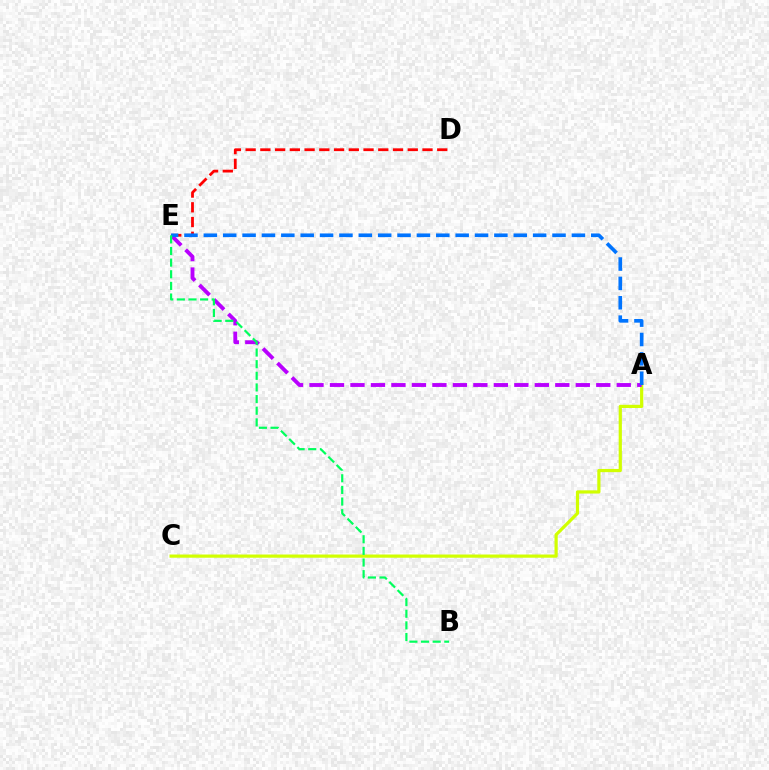{('A', 'C'): [{'color': '#d1ff00', 'line_style': 'solid', 'thickness': 2.31}], ('D', 'E'): [{'color': '#ff0000', 'line_style': 'dashed', 'thickness': 2.0}], ('A', 'E'): [{'color': '#b900ff', 'line_style': 'dashed', 'thickness': 2.78}, {'color': '#0074ff', 'line_style': 'dashed', 'thickness': 2.63}], ('B', 'E'): [{'color': '#00ff5c', 'line_style': 'dashed', 'thickness': 1.58}]}